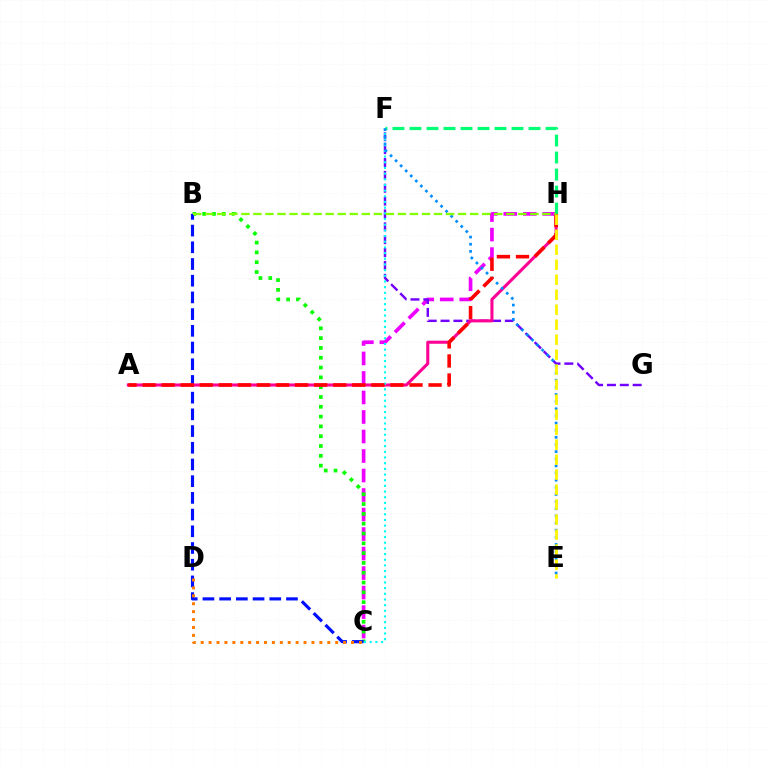{('C', 'H'): [{'color': '#ee00ff', 'line_style': 'dashed', 'thickness': 2.65}], ('B', 'C'): [{'color': '#08ff00', 'line_style': 'dotted', 'thickness': 2.67}, {'color': '#0010ff', 'line_style': 'dashed', 'thickness': 2.27}], ('C', 'D'): [{'color': '#ff7c00', 'line_style': 'dotted', 'thickness': 2.15}], ('F', 'G'): [{'color': '#7200ff', 'line_style': 'dashed', 'thickness': 1.75}], ('A', 'H'): [{'color': '#ff0094', 'line_style': 'solid', 'thickness': 2.21}, {'color': '#ff0000', 'line_style': 'dashed', 'thickness': 2.59}], ('C', 'F'): [{'color': '#00fff6', 'line_style': 'dotted', 'thickness': 1.54}], ('F', 'H'): [{'color': '#00ff74', 'line_style': 'dashed', 'thickness': 2.31}], ('E', 'F'): [{'color': '#008cff', 'line_style': 'dotted', 'thickness': 1.94}], ('E', 'H'): [{'color': '#fcf500', 'line_style': 'dashed', 'thickness': 2.04}], ('B', 'H'): [{'color': '#84ff00', 'line_style': 'dashed', 'thickness': 1.64}]}